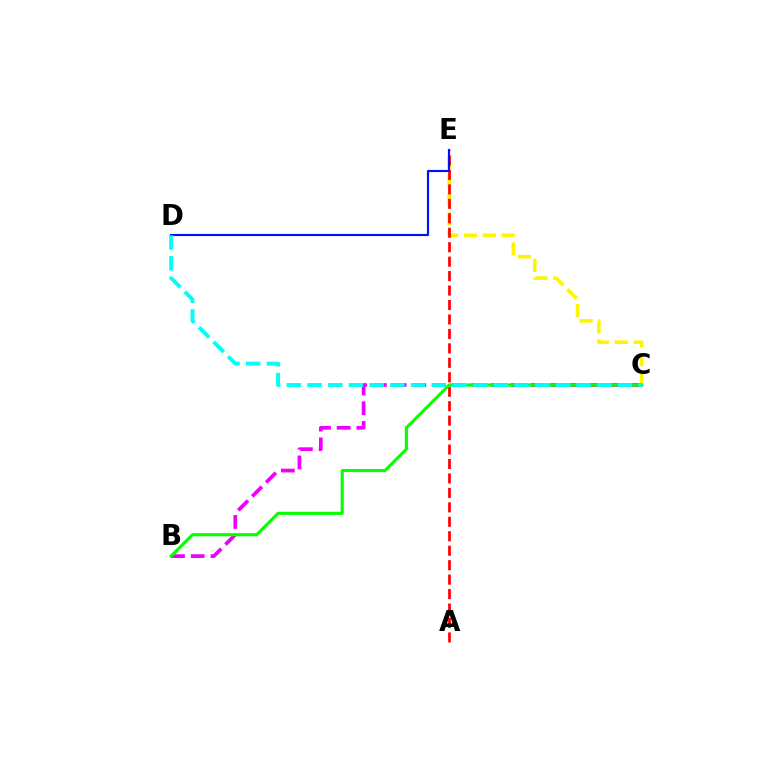{('C', 'E'): [{'color': '#fcf500', 'line_style': 'dashed', 'thickness': 2.56}], ('A', 'E'): [{'color': '#ff0000', 'line_style': 'dashed', 'thickness': 1.96}], ('B', 'C'): [{'color': '#ee00ff', 'line_style': 'dashed', 'thickness': 2.68}, {'color': '#08ff00', 'line_style': 'solid', 'thickness': 2.24}], ('D', 'E'): [{'color': '#0010ff', 'line_style': 'solid', 'thickness': 1.55}], ('C', 'D'): [{'color': '#00fff6', 'line_style': 'dashed', 'thickness': 2.81}]}